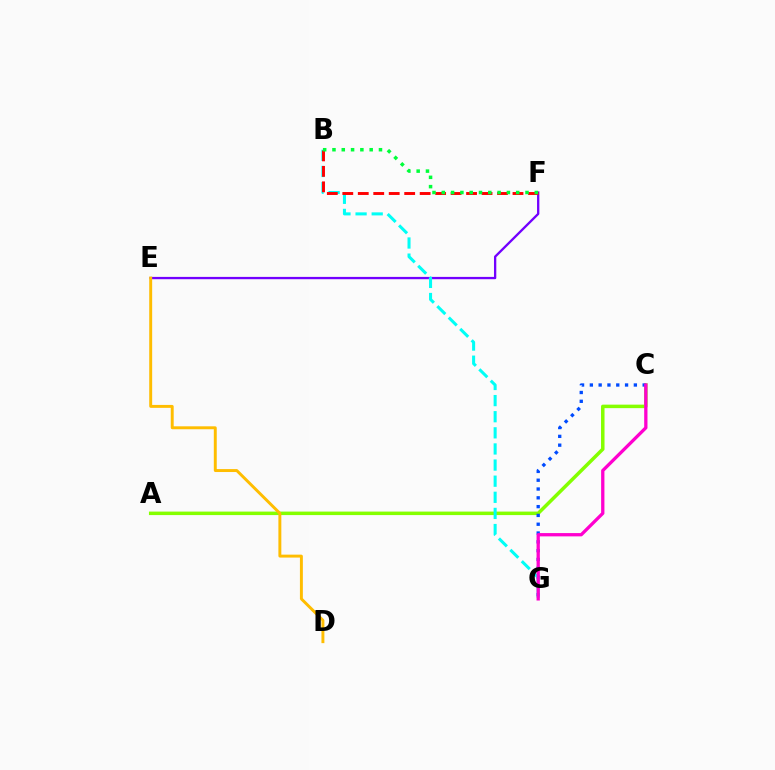{('A', 'C'): [{'color': '#84ff00', 'line_style': 'solid', 'thickness': 2.52}], ('E', 'F'): [{'color': '#7200ff', 'line_style': 'solid', 'thickness': 1.67}], ('C', 'G'): [{'color': '#004bff', 'line_style': 'dotted', 'thickness': 2.39}, {'color': '#ff00cf', 'line_style': 'solid', 'thickness': 2.37}], ('B', 'G'): [{'color': '#00fff6', 'line_style': 'dashed', 'thickness': 2.19}], ('B', 'F'): [{'color': '#ff0000', 'line_style': 'dashed', 'thickness': 2.1}, {'color': '#00ff39', 'line_style': 'dotted', 'thickness': 2.53}], ('D', 'E'): [{'color': '#ffbd00', 'line_style': 'solid', 'thickness': 2.11}]}